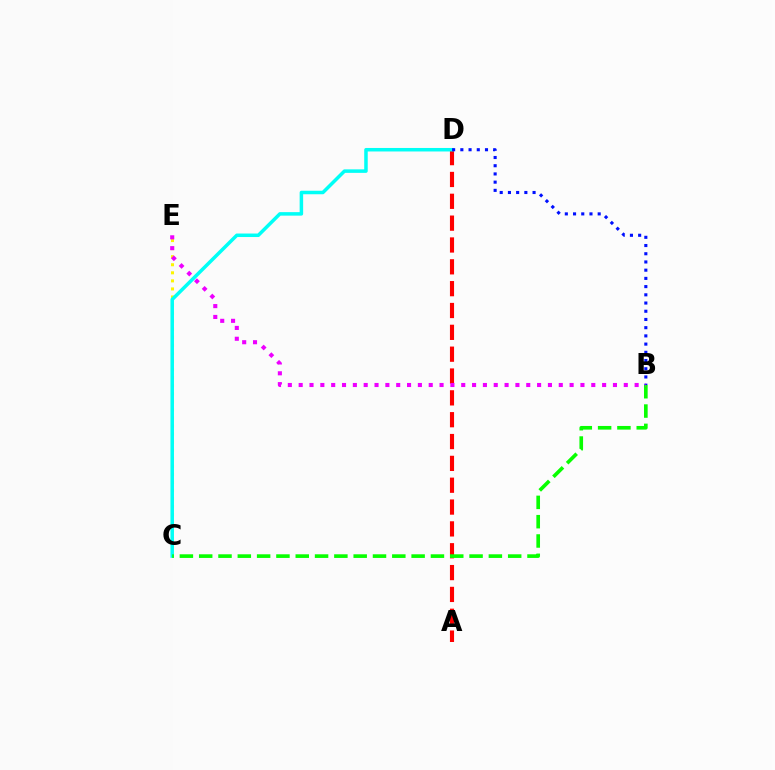{('A', 'D'): [{'color': '#ff0000', 'line_style': 'dashed', 'thickness': 2.97}], ('C', 'E'): [{'color': '#fcf500', 'line_style': 'dotted', 'thickness': 2.19}], ('C', 'D'): [{'color': '#00fff6', 'line_style': 'solid', 'thickness': 2.52}], ('B', 'C'): [{'color': '#08ff00', 'line_style': 'dashed', 'thickness': 2.62}], ('B', 'D'): [{'color': '#0010ff', 'line_style': 'dotted', 'thickness': 2.23}], ('B', 'E'): [{'color': '#ee00ff', 'line_style': 'dotted', 'thickness': 2.94}]}